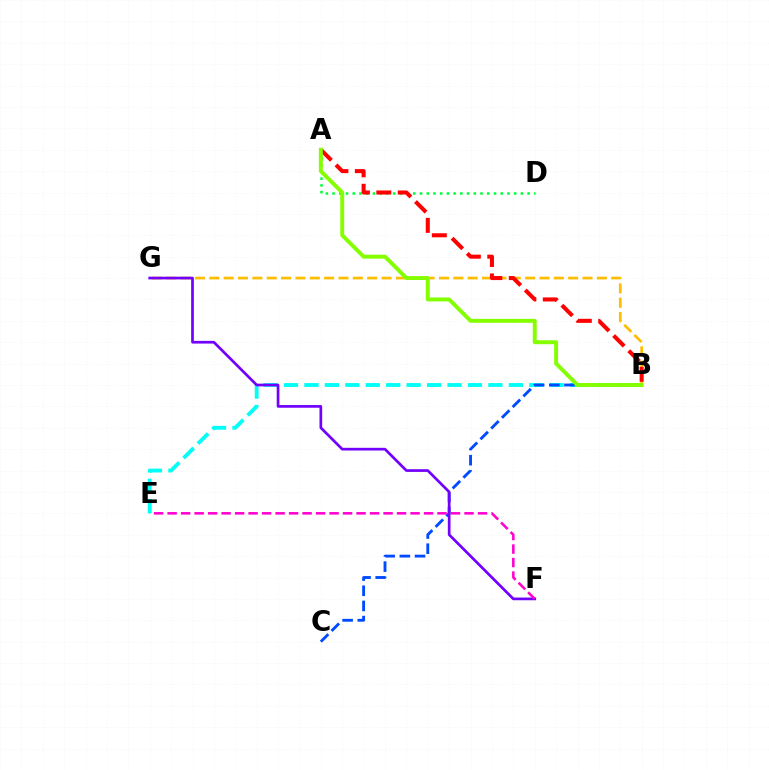{('A', 'D'): [{'color': '#00ff39', 'line_style': 'dotted', 'thickness': 1.83}], ('B', 'E'): [{'color': '#00fff6', 'line_style': 'dashed', 'thickness': 2.78}], ('B', 'G'): [{'color': '#ffbd00', 'line_style': 'dashed', 'thickness': 1.95}], ('A', 'B'): [{'color': '#ff0000', 'line_style': 'dashed', 'thickness': 2.91}, {'color': '#84ff00', 'line_style': 'solid', 'thickness': 2.83}], ('B', 'C'): [{'color': '#004bff', 'line_style': 'dashed', 'thickness': 2.06}], ('F', 'G'): [{'color': '#7200ff', 'line_style': 'solid', 'thickness': 1.95}], ('E', 'F'): [{'color': '#ff00cf', 'line_style': 'dashed', 'thickness': 1.83}]}